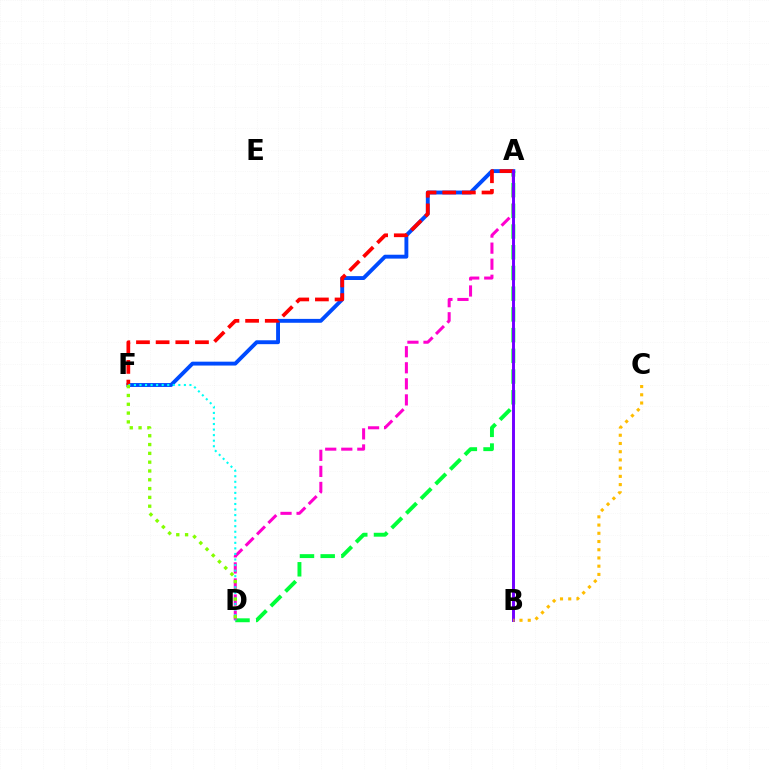{('A', 'F'): [{'color': '#004bff', 'line_style': 'solid', 'thickness': 2.8}, {'color': '#ff0000', 'line_style': 'dashed', 'thickness': 2.67}], ('A', 'D'): [{'color': '#00ff39', 'line_style': 'dashed', 'thickness': 2.81}, {'color': '#ff00cf', 'line_style': 'dashed', 'thickness': 2.18}], ('A', 'B'): [{'color': '#7200ff', 'line_style': 'solid', 'thickness': 2.12}], ('D', 'F'): [{'color': '#00fff6', 'line_style': 'dotted', 'thickness': 1.51}, {'color': '#84ff00', 'line_style': 'dotted', 'thickness': 2.39}], ('B', 'C'): [{'color': '#ffbd00', 'line_style': 'dotted', 'thickness': 2.23}]}